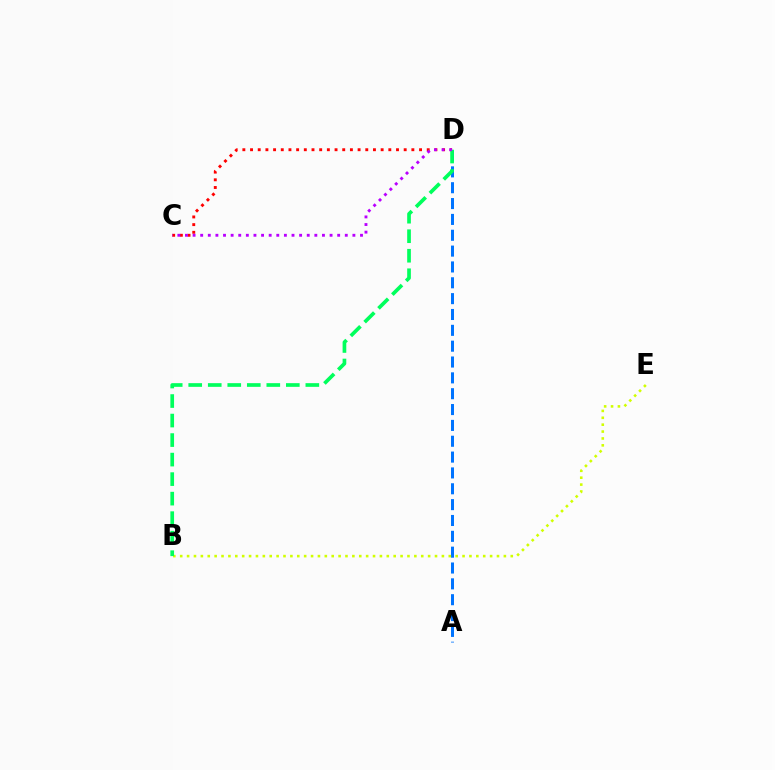{('A', 'D'): [{'color': '#0074ff', 'line_style': 'dashed', 'thickness': 2.15}], ('B', 'E'): [{'color': '#d1ff00', 'line_style': 'dotted', 'thickness': 1.87}], ('C', 'D'): [{'color': '#ff0000', 'line_style': 'dotted', 'thickness': 2.09}, {'color': '#b900ff', 'line_style': 'dotted', 'thickness': 2.07}], ('B', 'D'): [{'color': '#00ff5c', 'line_style': 'dashed', 'thickness': 2.65}]}